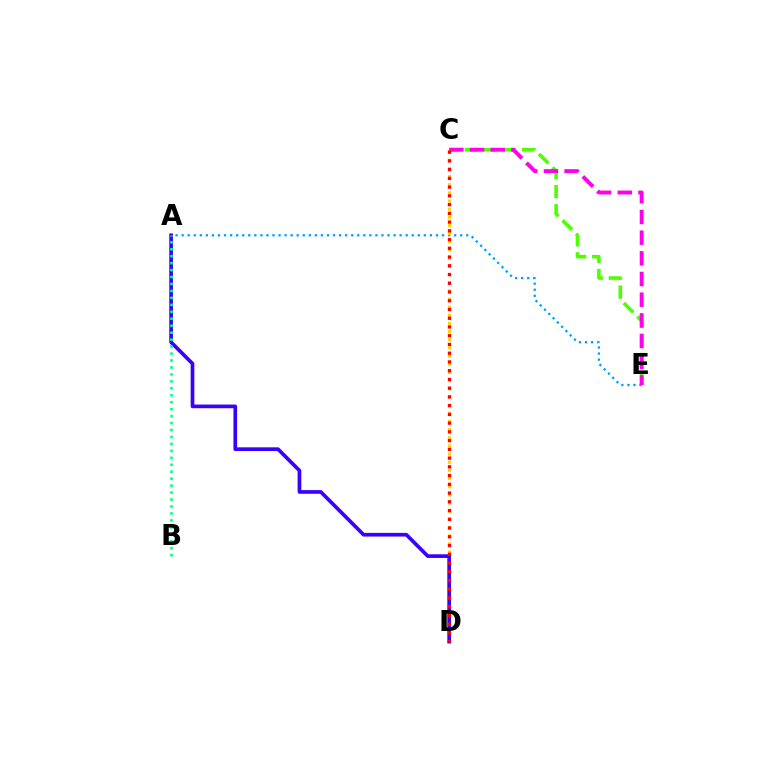{('A', 'E'): [{'color': '#009eff', 'line_style': 'dotted', 'thickness': 1.65}], ('C', 'E'): [{'color': '#4fff00', 'line_style': 'dashed', 'thickness': 2.58}, {'color': '#ff00ed', 'line_style': 'dashed', 'thickness': 2.81}], ('C', 'D'): [{'color': '#ffd500', 'line_style': 'dotted', 'thickness': 2.22}, {'color': '#ff0000', 'line_style': 'dotted', 'thickness': 2.38}], ('A', 'D'): [{'color': '#3700ff', 'line_style': 'solid', 'thickness': 2.65}], ('A', 'B'): [{'color': '#00ff86', 'line_style': 'dotted', 'thickness': 1.89}]}